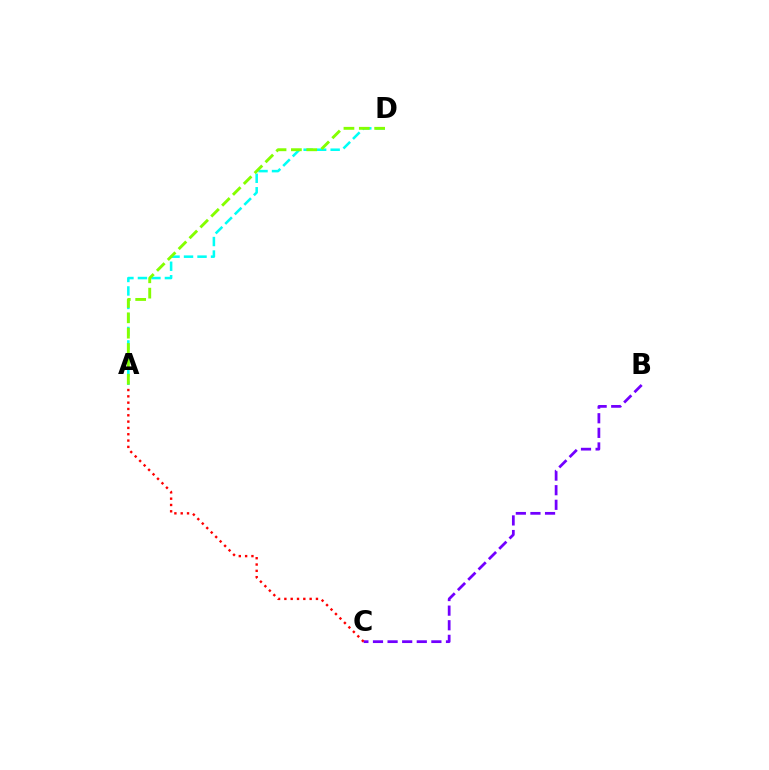{('B', 'C'): [{'color': '#7200ff', 'line_style': 'dashed', 'thickness': 1.98}], ('A', 'D'): [{'color': '#00fff6', 'line_style': 'dashed', 'thickness': 1.83}, {'color': '#84ff00', 'line_style': 'dashed', 'thickness': 2.09}], ('A', 'C'): [{'color': '#ff0000', 'line_style': 'dotted', 'thickness': 1.72}]}